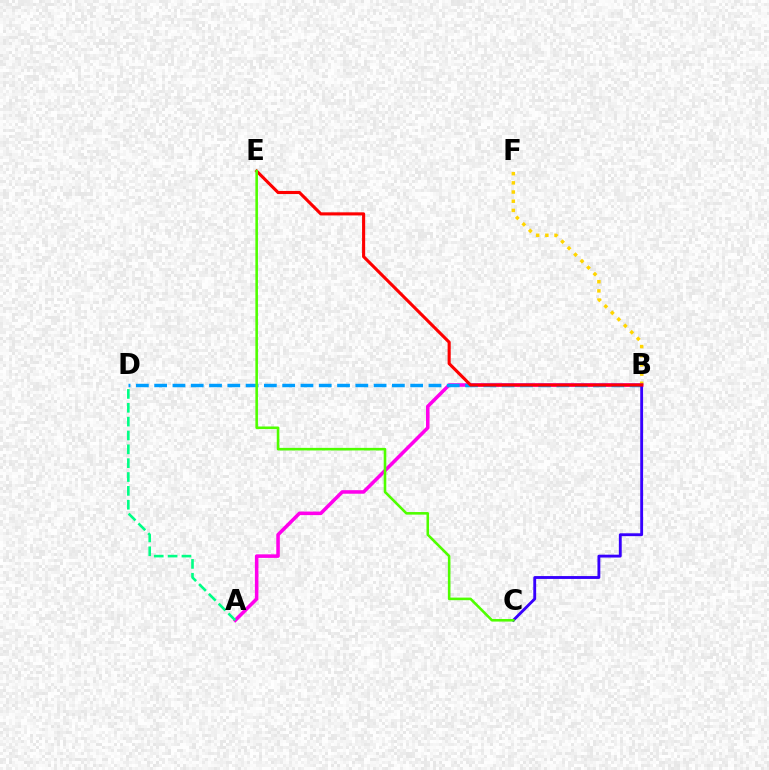{('A', 'B'): [{'color': '#ff00ed', 'line_style': 'solid', 'thickness': 2.56}], ('B', 'D'): [{'color': '#009eff', 'line_style': 'dashed', 'thickness': 2.48}], ('A', 'D'): [{'color': '#00ff86', 'line_style': 'dashed', 'thickness': 1.88}], ('B', 'F'): [{'color': '#ffd500', 'line_style': 'dotted', 'thickness': 2.49}], ('B', 'C'): [{'color': '#3700ff', 'line_style': 'solid', 'thickness': 2.06}], ('B', 'E'): [{'color': '#ff0000', 'line_style': 'solid', 'thickness': 2.23}], ('C', 'E'): [{'color': '#4fff00', 'line_style': 'solid', 'thickness': 1.86}]}